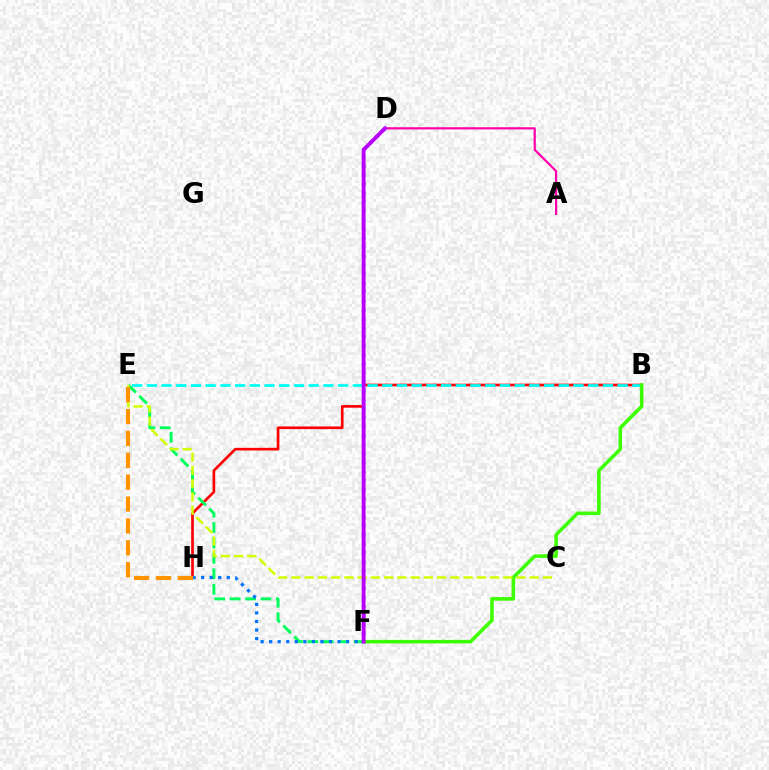{('B', 'H'): [{'color': '#ff0000', 'line_style': 'solid', 'thickness': 1.92}], ('B', 'E'): [{'color': '#00fff6', 'line_style': 'dashed', 'thickness': 2.0}], ('E', 'F'): [{'color': '#00ff5c', 'line_style': 'dashed', 'thickness': 2.1}], ('B', 'F'): [{'color': '#3dff00', 'line_style': 'solid', 'thickness': 2.56}], ('D', 'F'): [{'color': '#2500ff', 'line_style': 'dotted', 'thickness': 2.44}, {'color': '#b900ff', 'line_style': 'solid', 'thickness': 2.77}], ('A', 'D'): [{'color': '#ff00ac', 'line_style': 'solid', 'thickness': 1.58}], ('C', 'E'): [{'color': '#d1ff00', 'line_style': 'dashed', 'thickness': 1.8}], ('F', 'H'): [{'color': '#0074ff', 'line_style': 'dotted', 'thickness': 2.32}], ('E', 'H'): [{'color': '#ff9400', 'line_style': 'dashed', 'thickness': 2.97}]}